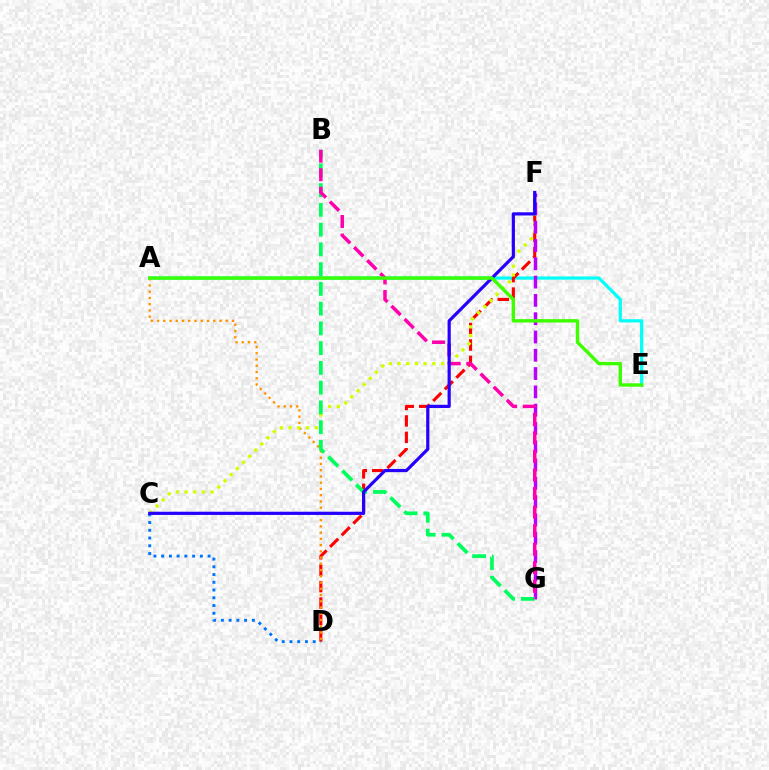{('A', 'E'): [{'color': '#00fff6', 'line_style': 'solid', 'thickness': 2.31}, {'color': '#3dff00', 'line_style': 'solid', 'thickness': 2.45}], ('D', 'F'): [{'color': '#ff0000', 'line_style': 'dashed', 'thickness': 2.23}], ('A', 'D'): [{'color': '#ff9400', 'line_style': 'dotted', 'thickness': 1.7}], ('C', 'F'): [{'color': '#d1ff00', 'line_style': 'dotted', 'thickness': 2.37}, {'color': '#2500ff', 'line_style': 'solid', 'thickness': 2.3}], ('F', 'G'): [{'color': '#b900ff', 'line_style': 'dashed', 'thickness': 2.49}], ('C', 'D'): [{'color': '#0074ff', 'line_style': 'dotted', 'thickness': 2.1}], ('B', 'G'): [{'color': '#00ff5c', 'line_style': 'dashed', 'thickness': 2.68}, {'color': '#ff00ac', 'line_style': 'dashed', 'thickness': 2.52}]}